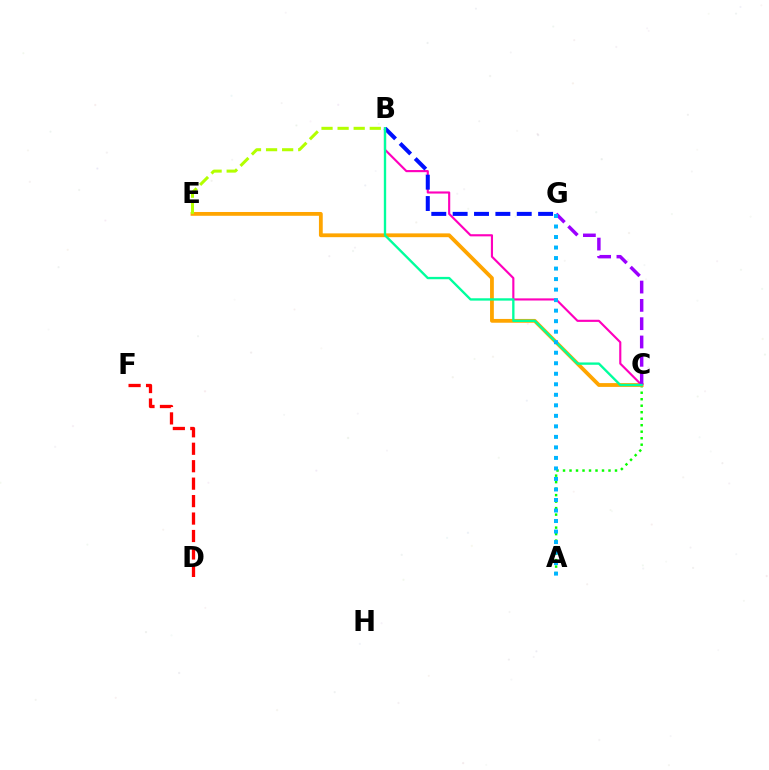{('A', 'C'): [{'color': '#08ff00', 'line_style': 'dotted', 'thickness': 1.77}], ('C', 'E'): [{'color': '#ffa500', 'line_style': 'solid', 'thickness': 2.73}], ('B', 'C'): [{'color': '#ff00bd', 'line_style': 'solid', 'thickness': 1.54}, {'color': '#00ff9d', 'line_style': 'solid', 'thickness': 1.69}], ('D', 'F'): [{'color': '#ff0000', 'line_style': 'dashed', 'thickness': 2.37}], ('C', 'G'): [{'color': '#9b00ff', 'line_style': 'dashed', 'thickness': 2.49}], ('B', 'E'): [{'color': '#b3ff00', 'line_style': 'dashed', 'thickness': 2.18}], ('B', 'G'): [{'color': '#0010ff', 'line_style': 'dashed', 'thickness': 2.9}], ('A', 'G'): [{'color': '#00b5ff', 'line_style': 'dotted', 'thickness': 2.86}]}